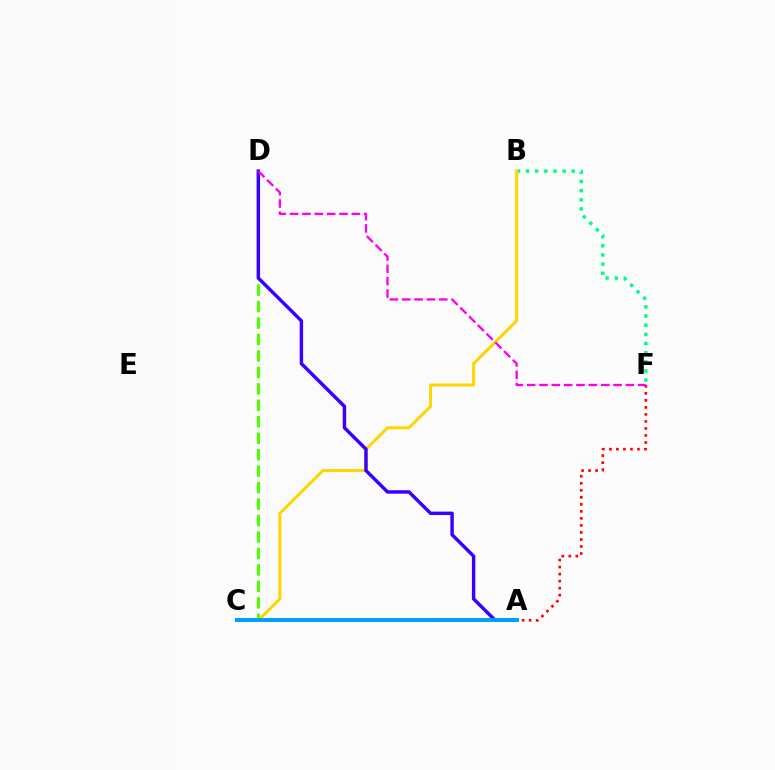{('B', 'F'): [{'color': '#00ff86', 'line_style': 'dotted', 'thickness': 2.49}], ('C', 'D'): [{'color': '#4fff00', 'line_style': 'dashed', 'thickness': 2.24}], ('B', 'C'): [{'color': '#ffd500', 'line_style': 'solid', 'thickness': 2.17}], ('A', 'D'): [{'color': '#3700ff', 'line_style': 'solid', 'thickness': 2.47}], ('A', 'F'): [{'color': '#ff0000', 'line_style': 'dotted', 'thickness': 1.91}], ('A', 'C'): [{'color': '#009eff', 'line_style': 'solid', 'thickness': 2.84}], ('D', 'F'): [{'color': '#ff00ed', 'line_style': 'dashed', 'thickness': 1.68}]}